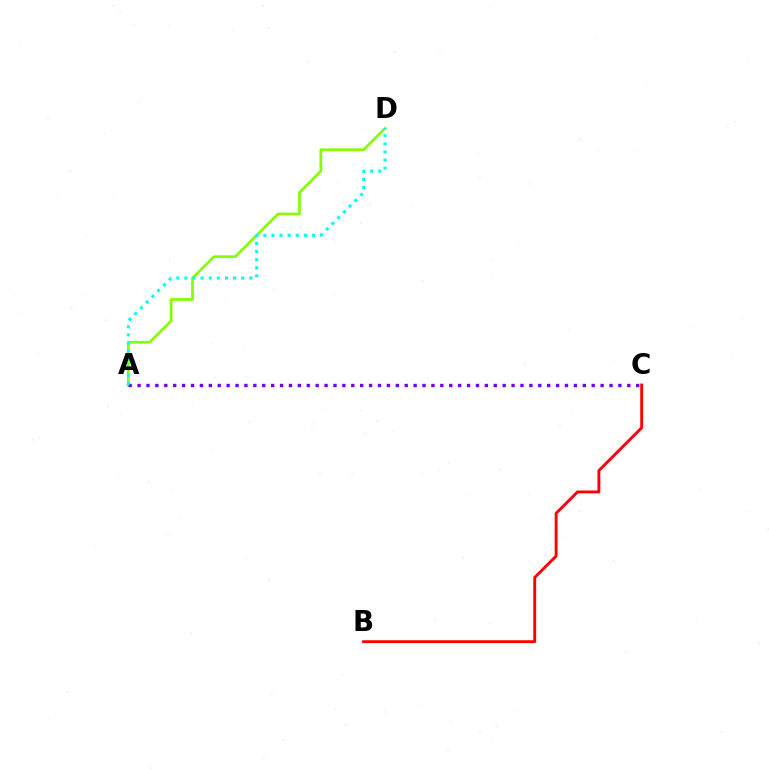{('B', 'C'): [{'color': '#ff0000', 'line_style': 'solid', 'thickness': 2.06}], ('A', 'D'): [{'color': '#84ff00', 'line_style': 'solid', 'thickness': 1.94}, {'color': '#00fff6', 'line_style': 'dotted', 'thickness': 2.2}], ('A', 'C'): [{'color': '#7200ff', 'line_style': 'dotted', 'thickness': 2.42}]}